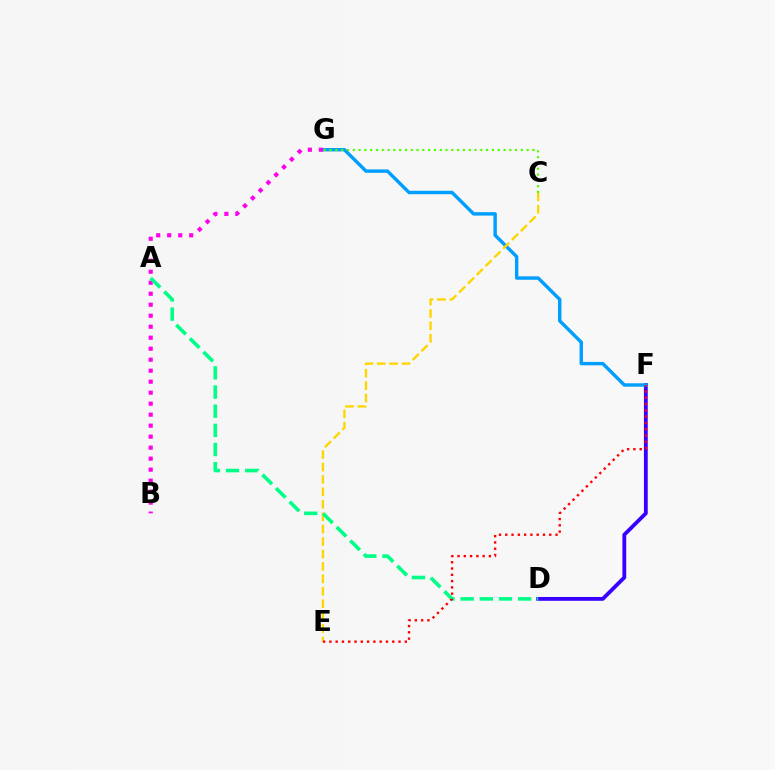{('D', 'F'): [{'color': '#3700ff', 'line_style': 'solid', 'thickness': 2.74}], ('F', 'G'): [{'color': '#009eff', 'line_style': 'solid', 'thickness': 2.46}], ('B', 'G'): [{'color': '#ff00ed', 'line_style': 'dotted', 'thickness': 2.99}], ('C', 'E'): [{'color': '#ffd500', 'line_style': 'dashed', 'thickness': 1.69}], ('A', 'D'): [{'color': '#00ff86', 'line_style': 'dashed', 'thickness': 2.6}], ('E', 'F'): [{'color': '#ff0000', 'line_style': 'dotted', 'thickness': 1.71}], ('C', 'G'): [{'color': '#4fff00', 'line_style': 'dotted', 'thickness': 1.58}]}